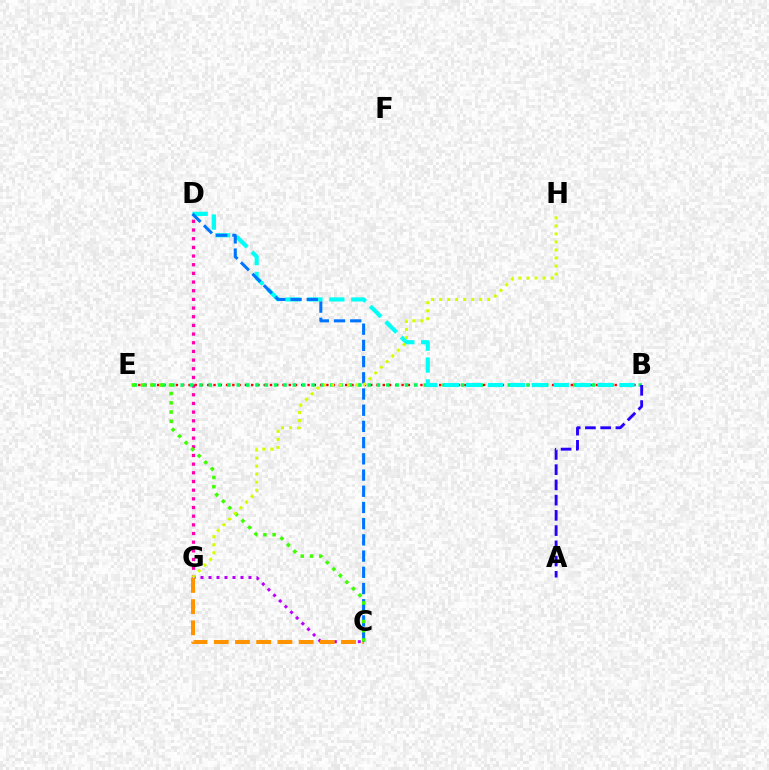{('D', 'G'): [{'color': '#ff00ac', 'line_style': 'dotted', 'thickness': 2.36}], ('B', 'E'): [{'color': '#ff0000', 'line_style': 'dotted', 'thickness': 1.7}, {'color': '#00ff5c', 'line_style': 'dotted', 'thickness': 2.54}], ('C', 'G'): [{'color': '#b900ff', 'line_style': 'dotted', 'thickness': 2.17}, {'color': '#ff9400', 'line_style': 'dashed', 'thickness': 2.88}], ('B', 'D'): [{'color': '#00fff6', 'line_style': 'dashed', 'thickness': 2.98}], ('C', 'D'): [{'color': '#0074ff', 'line_style': 'dashed', 'thickness': 2.2}], ('A', 'B'): [{'color': '#2500ff', 'line_style': 'dashed', 'thickness': 2.07}], ('C', 'E'): [{'color': '#3dff00', 'line_style': 'dotted', 'thickness': 2.51}], ('G', 'H'): [{'color': '#d1ff00', 'line_style': 'dotted', 'thickness': 2.18}]}